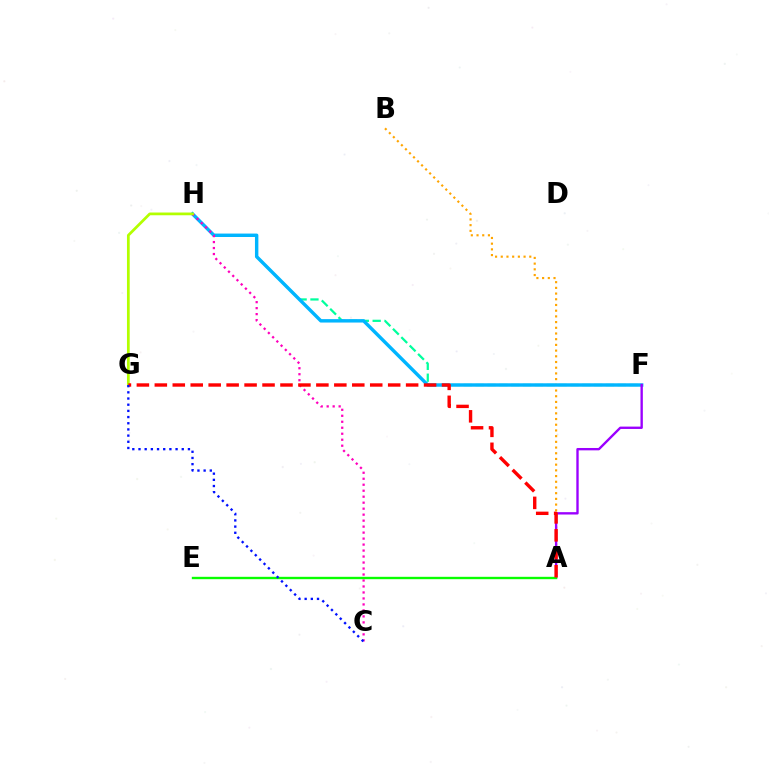{('A', 'B'): [{'color': '#ffa500', 'line_style': 'dotted', 'thickness': 1.55}], ('F', 'H'): [{'color': '#00ff9d', 'line_style': 'dashed', 'thickness': 1.61}, {'color': '#00b5ff', 'line_style': 'solid', 'thickness': 2.46}], ('C', 'H'): [{'color': '#ff00bd', 'line_style': 'dotted', 'thickness': 1.63}], ('A', 'F'): [{'color': '#9b00ff', 'line_style': 'solid', 'thickness': 1.7}], ('A', 'E'): [{'color': '#08ff00', 'line_style': 'solid', 'thickness': 1.71}], ('G', 'H'): [{'color': '#b3ff00', 'line_style': 'solid', 'thickness': 1.97}], ('A', 'G'): [{'color': '#ff0000', 'line_style': 'dashed', 'thickness': 2.44}], ('C', 'G'): [{'color': '#0010ff', 'line_style': 'dotted', 'thickness': 1.68}]}